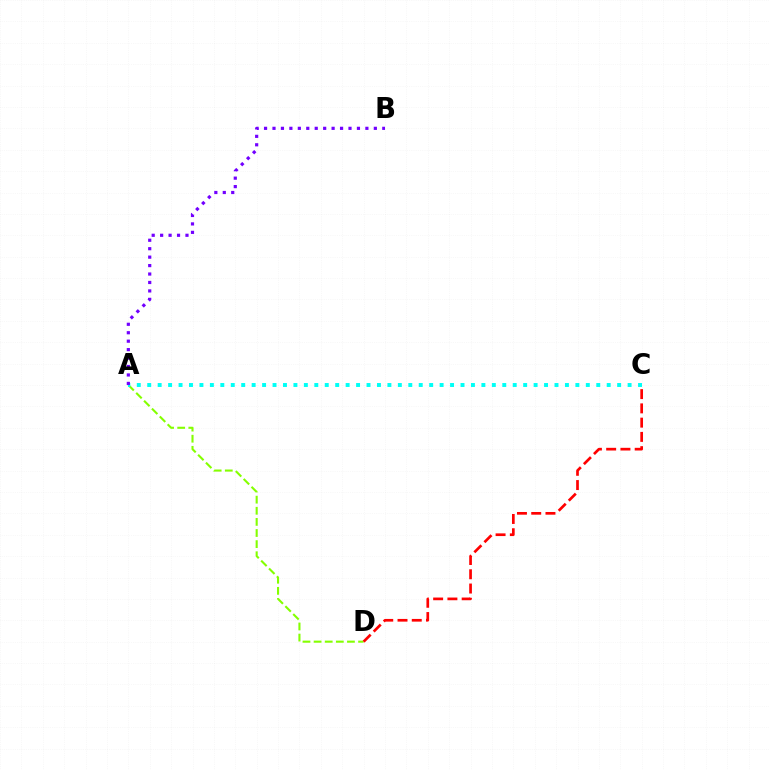{('A', 'D'): [{'color': '#84ff00', 'line_style': 'dashed', 'thickness': 1.51}], ('A', 'C'): [{'color': '#00fff6', 'line_style': 'dotted', 'thickness': 2.84}], ('A', 'B'): [{'color': '#7200ff', 'line_style': 'dotted', 'thickness': 2.29}], ('C', 'D'): [{'color': '#ff0000', 'line_style': 'dashed', 'thickness': 1.94}]}